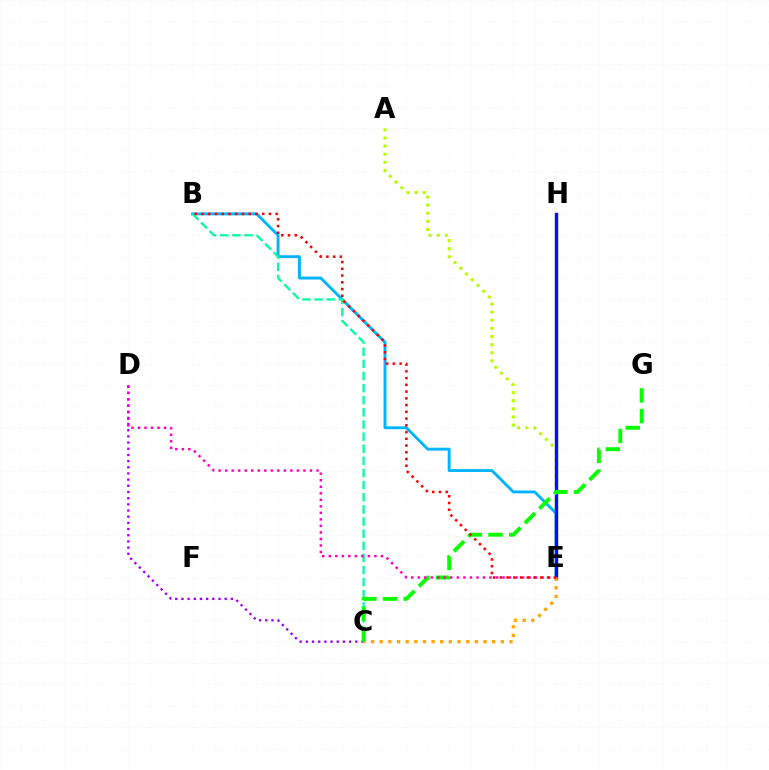{('A', 'E'): [{'color': '#b3ff00', 'line_style': 'dotted', 'thickness': 2.21}], ('C', 'D'): [{'color': '#9b00ff', 'line_style': 'dotted', 'thickness': 1.68}], ('B', 'E'): [{'color': '#00b5ff', 'line_style': 'solid', 'thickness': 2.08}, {'color': '#ff0000', 'line_style': 'dotted', 'thickness': 1.83}], ('B', 'C'): [{'color': '#00ff9d', 'line_style': 'dashed', 'thickness': 1.65}], ('E', 'H'): [{'color': '#0010ff', 'line_style': 'solid', 'thickness': 2.43}], ('C', 'E'): [{'color': '#ffa500', 'line_style': 'dotted', 'thickness': 2.35}], ('C', 'G'): [{'color': '#08ff00', 'line_style': 'dashed', 'thickness': 2.81}], ('D', 'E'): [{'color': '#ff00bd', 'line_style': 'dotted', 'thickness': 1.77}]}